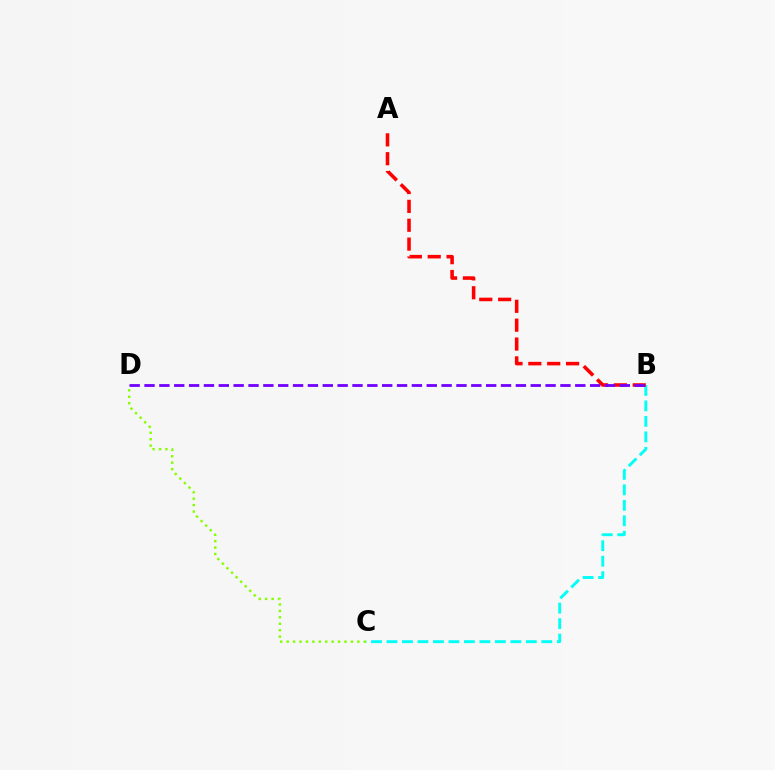{('B', 'C'): [{'color': '#00fff6', 'line_style': 'dashed', 'thickness': 2.1}], ('C', 'D'): [{'color': '#84ff00', 'line_style': 'dotted', 'thickness': 1.75}], ('A', 'B'): [{'color': '#ff0000', 'line_style': 'dashed', 'thickness': 2.56}], ('B', 'D'): [{'color': '#7200ff', 'line_style': 'dashed', 'thickness': 2.02}]}